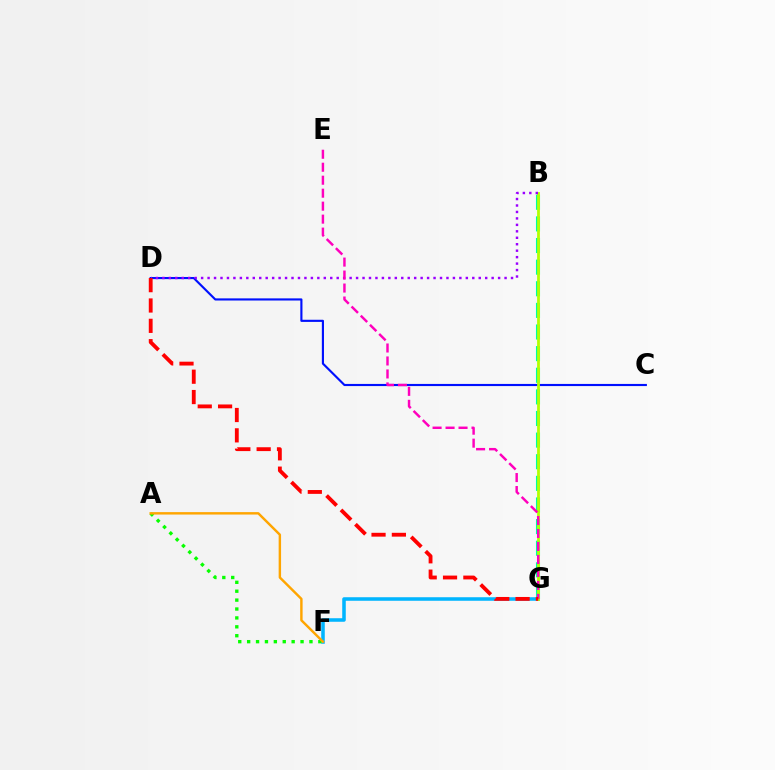{('F', 'G'): [{'color': '#00b5ff', 'line_style': 'solid', 'thickness': 2.55}], ('A', 'F'): [{'color': '#08ff00', 'line_style': 'dotted', 'thickness': 2.42}, {'color': '#ffa500', 'line_style': 'solid', 'thickness': 1.75}], ('C', 'D'): [{'color': '#0010ff', 'line_style': 'solid', 'thickness': 1.54}], ('B', 'G'): [{'color': '#00ff9d', 'line_style': 'dashed', 'thickness': 2.94}, {'color': '#b3ff00', 'line_style': 'solid', 'thickness': 2.0}], ('B', 'D'): [{'color': '#9b00ff', 'line_style': 'dotted', 'thickness': 1.75}], ('E', 'G'): [{'color': '#ff00bd', 'line_style': 'dashed', 'thickness': 1.76}], ('D', 'G'): [{'color': '#ff0000', 'line_style': 'dashed', 'thickness': 2.76}]}